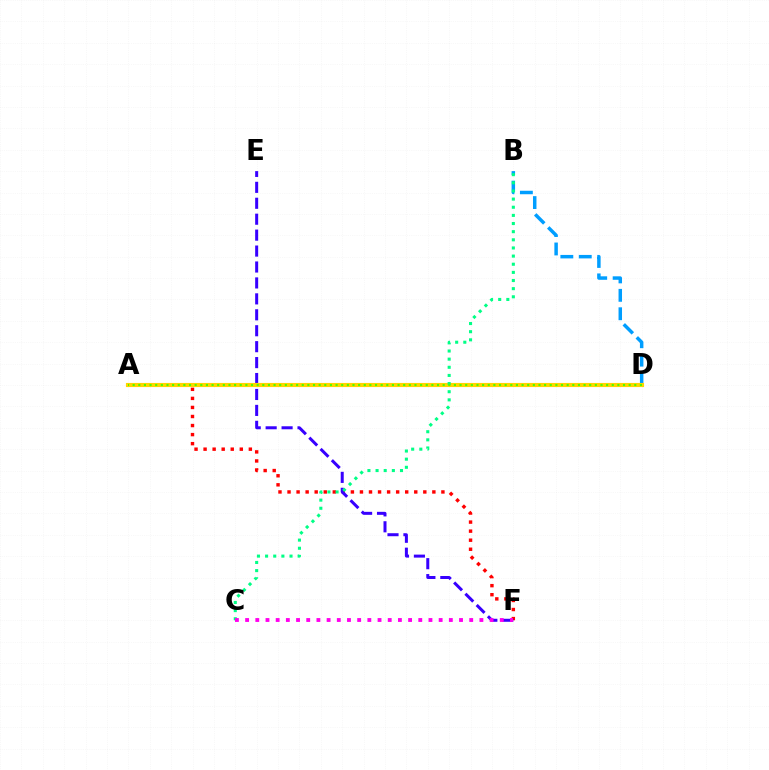{('A', 'F'): [{'color': '#ff0000', 'line_style': 'dotted', 'thickness': 2.46}], ('E', 'F'): [{'color': '#3700ff', 'line_style': 'dashed', 'thickness': 2.16}], ('B', 'D'): [{'color': '#009eff', 'line_style': 'dashed', 'thickness': 2.5}], ('A', 'D'): [{'color': '#ffd500', 'line_style': 'solid', 'thickness': 2.97}, {'color': '#4fff00', 'line_style': 'dotted', 'thickness': 1.53}], ('B', 'C'): [{'color': '#00ff86', 'line_style': 'dotted', 'thickness': 2.21}], ('C', 'F'): [{'color': '#ff00ed', 'line_style': 'dotted', 'thickness': 2.77}]}